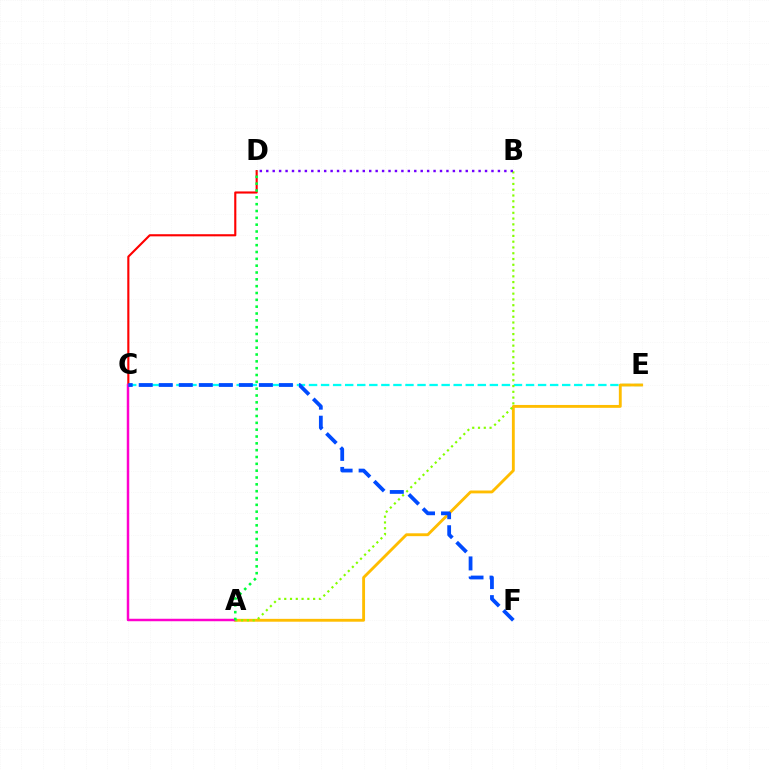{('C', 'E'): [{'color': '#00fff6', 'line_style': 'dashed', 'thickness': 1.64}], ('A', 'E'): [{'color': '#ffbd00', 'line_style': 'solid', 'thickness': 2.06}], ('C', 'D'): [{'color': '#ff0000', 'line_style': 'solid', 'thickness': 1.53}], ('A', 'C'): [{'color': '#ff00cf', 'line_style': 'solid', 'thickness': 1.78}], ('A', 'B'): [{'color': '#84ff00', 'line_style': 'dotted', 'thickness': 1.57}], ('C', 'F'): [{'color': '#004bff', 'line_style': 'dashed', 'thickness': 2.72}], ('B', 'D'): [{'color': '#7200ff', 'line_style': 'dotted', 'thickness': 1.75}], ('A', 'D'): [{'color': '#00ff39', 'line_style': 'dotted', 'thickness': 1.86}]}